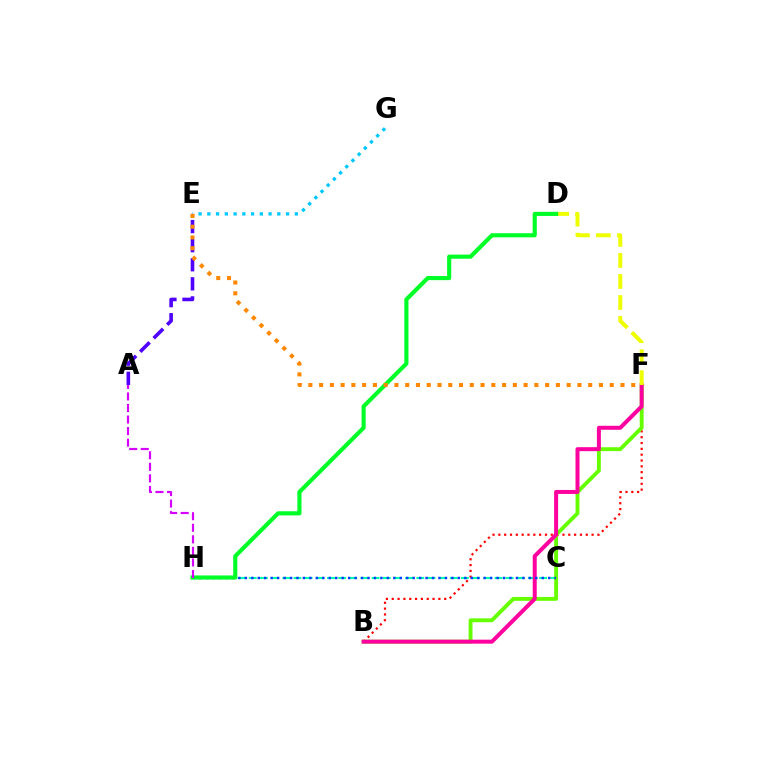{('C', 'H'): [{'color': '#00ffaf', 'line_style': 'dashed', 'thickness': 1.52}, {'color': '#003fff', 'line_style': 'dotted', 'thickness': 1.75}], ('B', 'F'): [{'color': '#ff0000', 'line_style': 'dotted', 'thickness': 1.58}, {'color': '#66ff00', 'line_style': 'solid', 'thickness': 2.79}, {'color': '#ff00a0', 'line_style': 'solid', 'thickness': 2.87}], ('A', 'E'): [{'color': '#4f00ff', 'line_style': 'dashed', 'thickness': 2.59}], ('D', 'F'): [{'color': '#eeff00', 'line_style': 'dashed', 'thickness': 2.86}], ('D', 'H'): [{'color': '#00ff27', 'line_style': 'solid', 'thickness': 2.98}], ('E', 'G'): [{'color': '#00c7ff', 'line_style': 'dotted', 'thickness': 2.38}], ('E', 'F'): [{'color': '#ff8800', 'line_style': 'dotted', 'thickness': 2.92}], ('A', 'H'): [{'color': '#d600ff', 'line_style': 'dashed', 'thickness': 1.57}]}